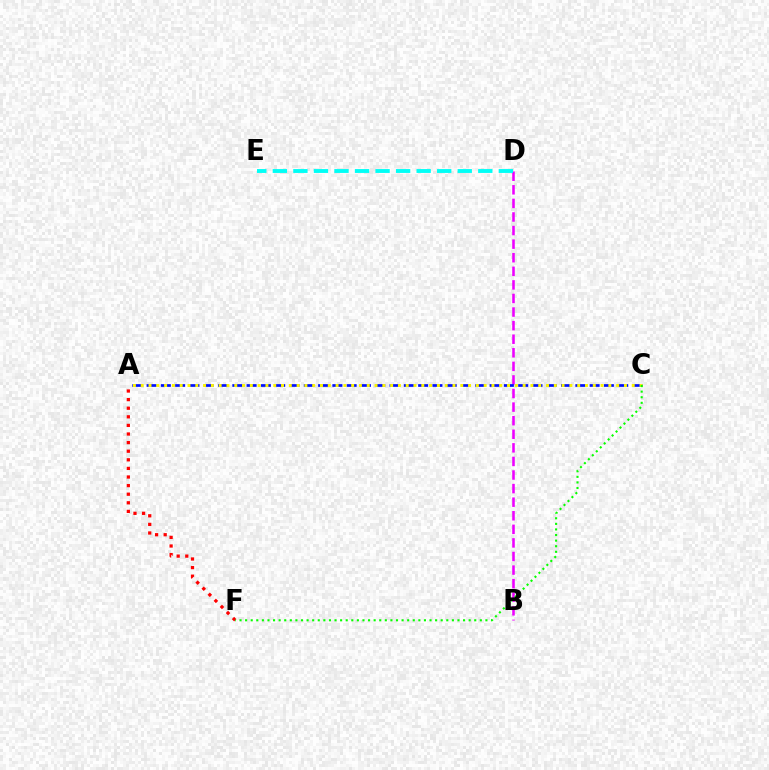{('B', 'D'): [{'color': '#ee00ff', 'line_style': 'dashed', 'thickness': 1.84}], ('A', 'F'): [{'color': '#ff0000', 'line_style': 'dotted', 'thickness': 2.34}], ('A', 'C'): [{'color': '#0010ff', 'line_style': 'dashed', 'thickness': 1.94}, {'color': '#fcf500', 'line_style': 'dotted', 'thickness': 2.12}], ('C', 'F'): [{'color': '#08ff00', 'line_style': 'dotted', 'thickness': 1.52}], ('D', 'E'): [{'color': '#00fff6', 'line_style': 'dashed', 'thickness': 2.79}]}